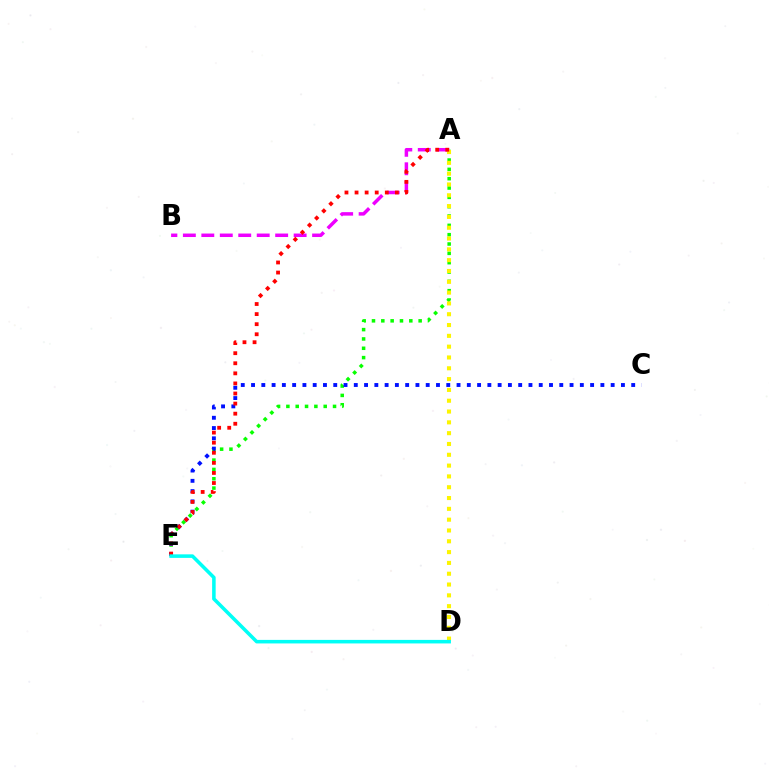{('A', 'E'): [{'color': '#08ff00', 'line_style': 'dotted', 'thickness': 2.54}, {'color': '#ff0000', 'line_style': 'dotted', 'thickness': 2.74}], ('C', 'E'): [{'color': '#0010ff', 'line_style': 'dotted', 'thickness': 2.79}], ('A', 'B'): [{'color': '#ee00ff', 'line_style': 'dashed', 'thickness': 2.51}], ('A', 'D'): [{'color': '#fcf500', 'line_style': 'dotted', 'thickness': 2.94}], ('D', 'E'): [{'color': '#00fff6', 'line_style': 'solid', 'thickness': 2.55}]}